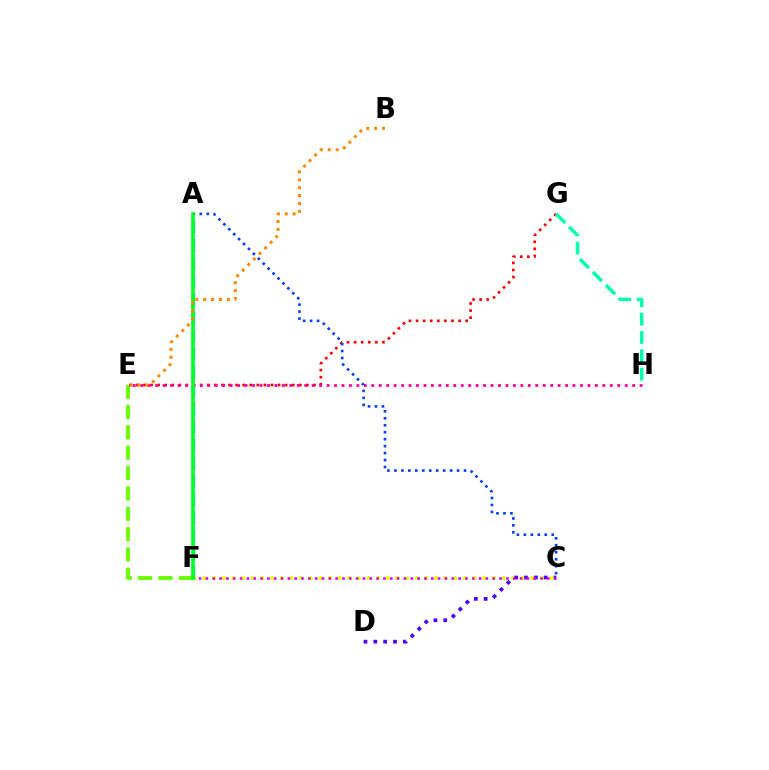{('C', 'F'): [{'color': '#eeff00', 'line_style': 'dotted', 'thickness': 2.62}, {'color': '#d600ff', 'line_style': 'dotted', 'thickness': 1.86}], ('C', 'D'): [{'color': '#4f00ff', 'line_style': 'dotted', 'thickness': 2.68}], ('E', 'F'): [{'color': '#66ff00', 'line_style': 'dashed', 'thickness': 2.77}], ('E', 'G'): [{'color': '#ff0000', 'line_style': 'dotted', 'thickness': 1.92}], ('G', 'H'): [{'color': '#00ffaf', 'line_style': 'dashed', 'thickness': 2.49}], ('A', 'F'): [{'color': '#00c7ff', 'line_style': 'dashed', 'thickness': 2.47}, {'color': '#00ff27', 'line_style': 'solid', 'thickness': 2.59}], ('E', 'H'): [{'color': '#ff00a0', 'line_style': 'dotted', 'thickness': 2.03}], ('A', 'C'): [{'color': '#003fff', 'line_style': 'dotted', 'thickness': 1.89}], ('B', 'E'): [{'color': '#ff8800', 'line_style': 'dotted', 'thickness': 2.14}]}